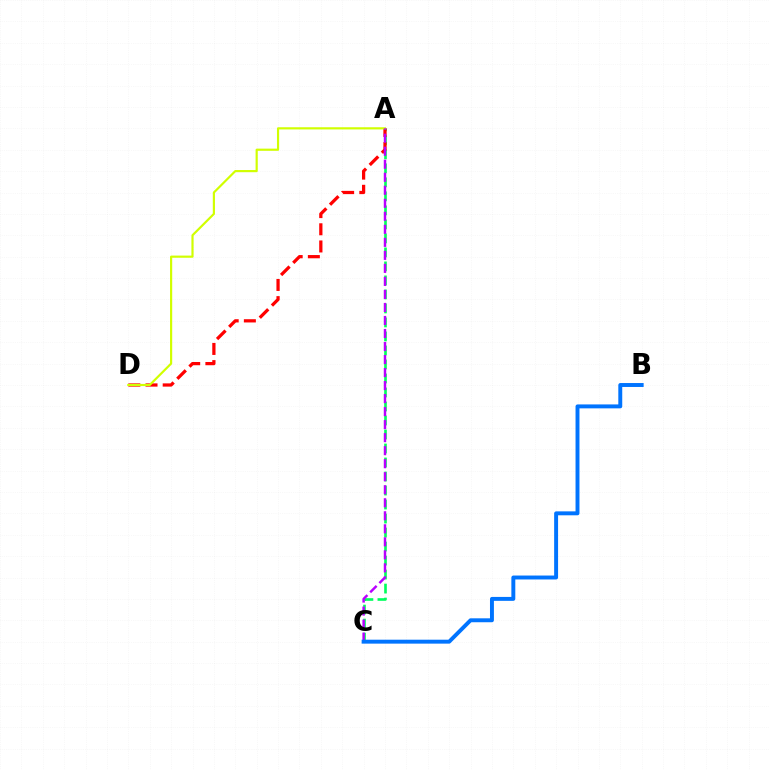{('A', 'C'): [{'color': '#00ff5c', 'line_style': 'dashed', 'thickness': 1.9}, {'color': '#b900ff', 'line_style': 'dashed', 'thickness': 1.77}], ('A', 'D'): [{'color': '#ff0000', 'line_style': 'dashed', 'thickness': 2.33}, {'color': '#d1ff00', 'line_style': 'solid', 'thickness': 1.57}], ('B', 'C'): [{'color': '#0074ff', 'line_style': 'solid', 'thickness': 2.83}]}